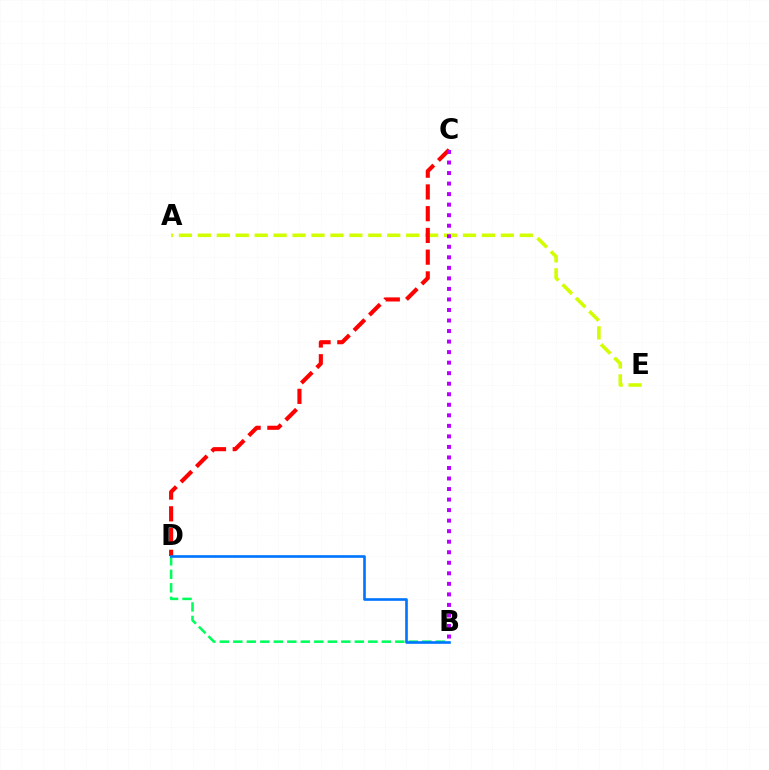{('A', 'E'): [{'color': '#d1ff00', 'line_style': 'dashed', 'thickness': 2.57}], ('C', 'D'): [{'color': '#ff0000', 'line_style': 'dashed', 'thickness': 2.95}], ('B', 'D'): [{'color': '#00ff5c', 'line_style': 'dashed', 'thickness': 1.83}, {'color': '#0074ff', 'line_style': 'solid', 'thickness': 1.89}], ('B', 'C'): [{'color': '#b900ff', 'line_style': 'dotted', 'thickness': 2.86}]}